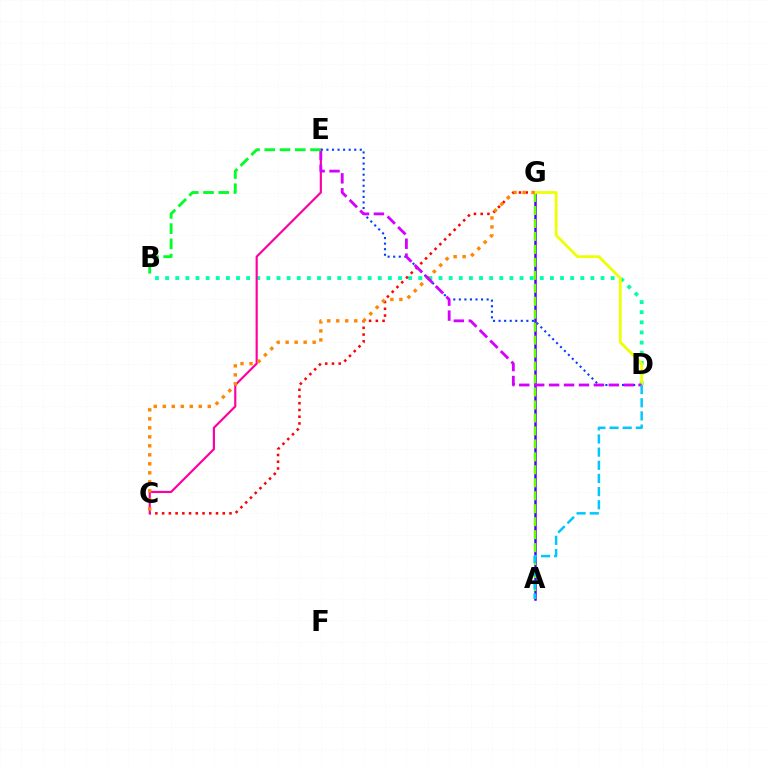{('B', 'D'): [{'color': '#00ffaf', 'line_style': 'dotted', 'thickness': 2.75}], ('C', 'G'): [{'color': '#ff0000', 'line_style': 'dotted', 'thickness': 1.83}, {'color': '#ff8800', 'line_style': 'dotted', 'thickness': 2.44}], ('A', 'G'): [{'color': '#4f00ff', 'line_style': 'solid', 'thickness': 1.8}, {'color': '#66ff00', 'line_style': 'dashed', 'thickness': 1.76}], ('C', 'E'): [{'color': '#ff00a0', 'line_style': 'solid', 'thickness': 1.56}], ('D', 'E'): [{'color': '#003fff', 'line_style': 'dotted', 'thickness': 1.51}, {'color': '#d600ff', 'line_style': 'dashed', 'thickness': 2.03}], ('D', 'G'): [{'color': '#eeff00', 'line_style': 'solid', 'thickness': 2.0}], ('A', 'D'): [{'color': '#00c7ff', 'line_style': 'dashed', 'thickness': 1.79}], ('B', 'E'): [{'color': '#00ff27', 'line_style': 'dashed', 'thickness': 2.07}]}